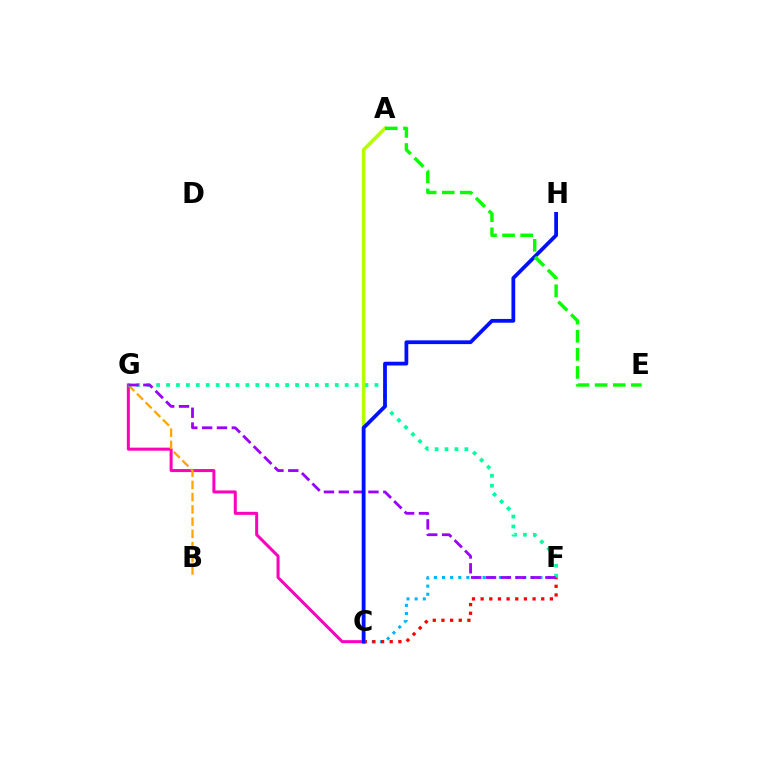{('C', 'G'): [{'color': '#ff00bd', 'line_style': 'solid', 'thickness': 2.17}], ('B', 'G'): [{'color': '#ffa500', 'line_style': 'dashed', 'thickness': 1.66}], ('F', 'G'): [{'color': '#00ff9d', 'line_style': 'dotted', 'thickness': 2.7}, {'color': '#9b00ff', 'line_style': 'dashed', 'thickness': 2.02}], ('C', 'F'): [{'color': '#00b5ff', 'line_style': 'dotted', 'thickness': 2.21}, {'color': '#ff0000', 'line_style': 'dotted', 'thickness': 2.35}], ('A', 'C'): [{'color': '#b3ff00', 'line_style': 'solid', 'thickness': 2.52}], ('C', 'H'): [{'color': '#0010ff', 'line_style': 'solid', 'thickness': 2.71}], ('A', 'E'): [{'color': '#08ff00', 'line_style': 'dashed', 'thickness': 2.46}]}